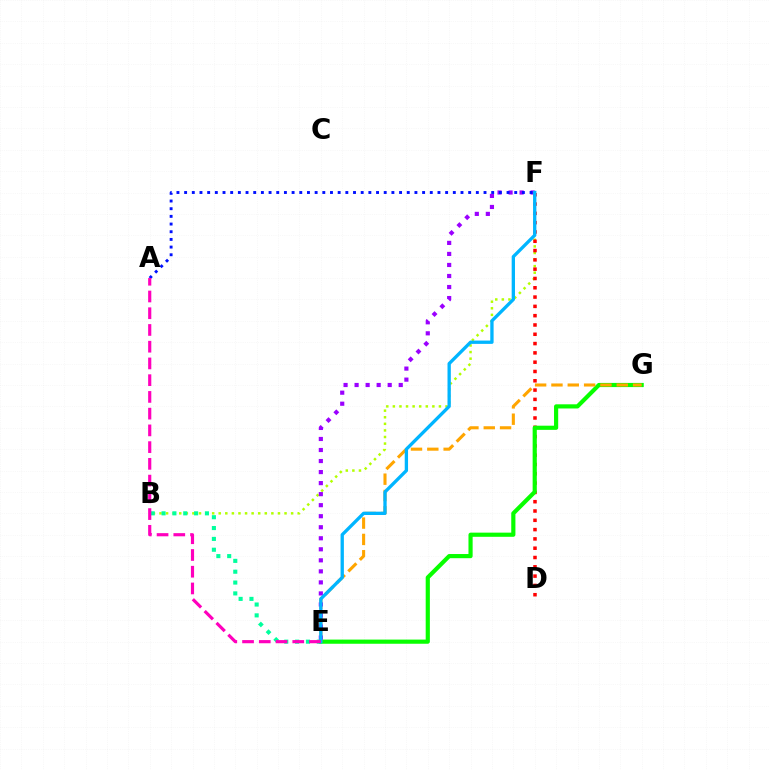{('B', 'F'): [{'color': '#b3ff00', 'line_style': 'dotted', 'thickness': 1.79}], ('D', 'F'): [{'color': '#ff0000', 'line_style': 'dotted', 'thickness': 2.53}], ('E', 'G'): [{'color': '#08ff00', 'line_style': 'solid', 'thickness': 3.0}, {'color': '#ffa500', 'line_style': 'dashed', 'thickness': 2.22}], ('B', 'E'): [{'color': '#00ff9d', 'line_style': 'dotted', 'thickness': 2.95}], ('E', 'F'): [{'color': '#9b00ff', 'line_style': 'dotted', 'thickness': 3.0}, {'color': '#00b5ff', 'line_style': 'solid', 'thickness': 2.39}], ('A', 'F'): [{'color': '#0010ff', 'line_style': 'dotted', 'thickness': 2.09}], ('A', 'E'): [{'color': '#ff00bd', 'line_style': 'dashed', 'thickness': 2.27}]}